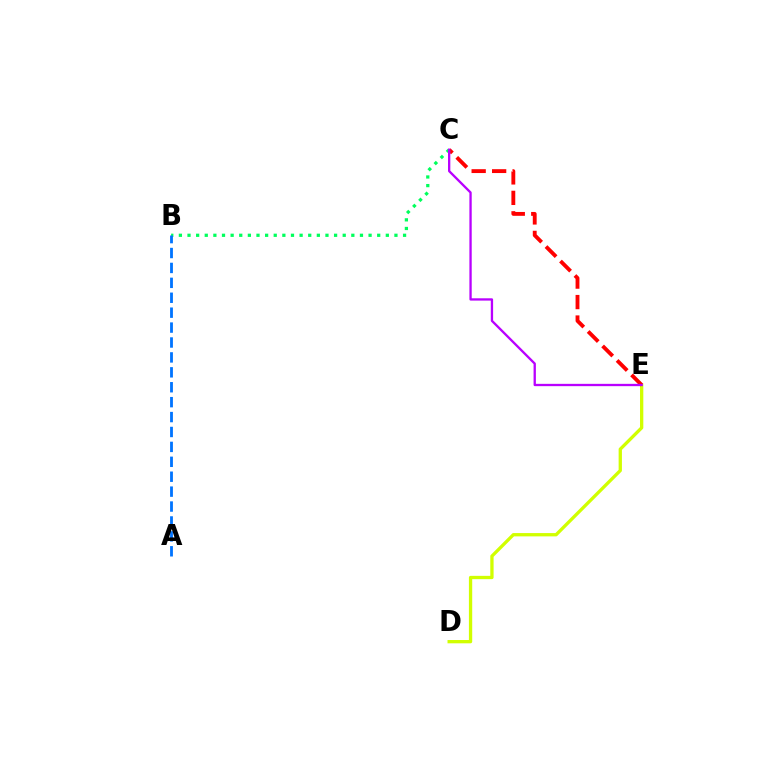{('D', 'E'): [{'color': '#d1ff00', 'line_style': 'solid', 'thickness': 2.38}], ('B', 'C'): [{'color': '#00ff5c', 'line_style': 'dotted', 'thickness': 2.34}], ('A', 'B'): [{'color': '#0074ff', 'line_style': 'dashed', 'thickness': 2.03}], ('C', 'E'): [{'color': '#ff0000', 'line_style': 'dashed', 'thickness': 2.78}, {'color': '#b900ff', 'line_style': 'solid', 'thickness': 1.66}]}